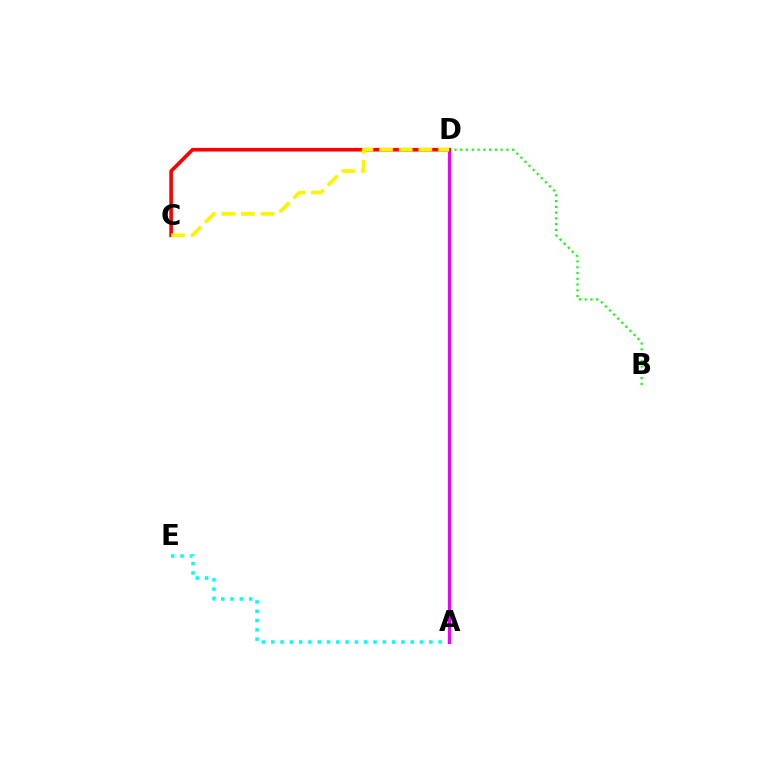{('A', 'E'): [{'color': '#00fff6', 'line_style': 'dotted', 'thickness': 2.53}], ('A', 'D'): [{'color': '#0010ff', 'line_style': 'dashed', 'thickness': 1.83}, {'color': '#ee00ff', 'line_style': 'solid', 'thickness': 2.23}], ('B', 'D'): [{'color': '#08ff00', 'line_style': 'dotted', 'thickness': 1.57}], ('C', 'D'): [{'color': '#ff0000', 'line_style': 'solid', 'thickness': 2.62}, {'color': '#fcf500', 'line_style': 'dashed', 'thickness': 2.67}]}